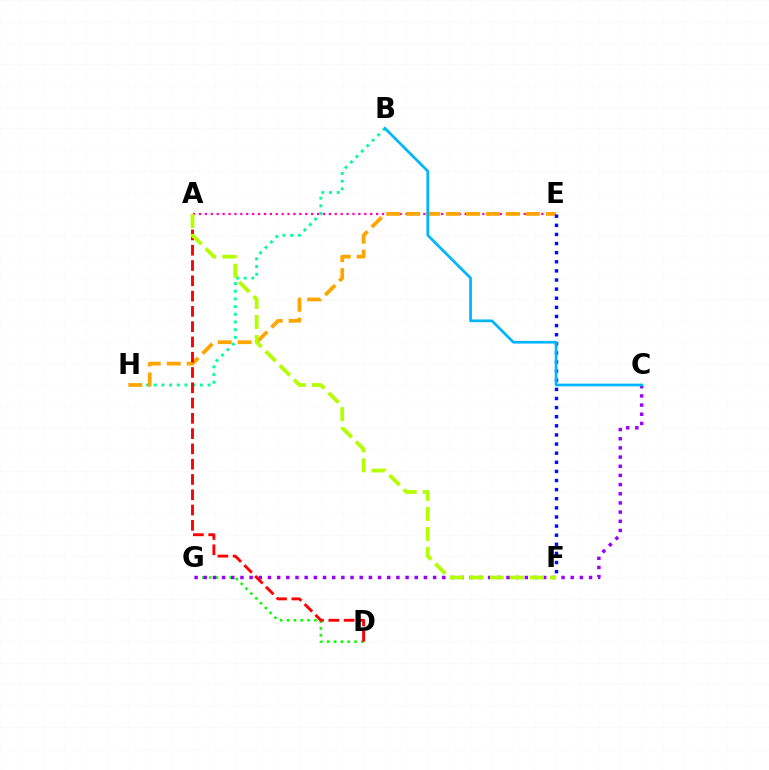{('B', 'H'): [{'color': '#00ff9d', 'line_style': 'dotted', 'thickness': 2.09}], ('D', 'G'): [{'color': '#08ff00', 'line_style': 'dotted', 'thickness': 1.86}], ('A', 'E'): [{'color': '#ff00bd', 'line_style': 'dotted', 'thickness': 1.6}], ('E', 'H'): [{'color': '#ffa500', 'line_style': 'dashed', 'thickness': 2.71}], ('C', 'G'): [{'color': '#9b00ff', 'line_style': 'dotted', 'thickness': 2.49}], ('A', 'D'): [{'color': '#ff0000', 'line_style': 'dashed', 'thickness': 2.08}], ('A', 'F'): [{'color': '#b3ff00', 'line_style': 'dashed', 'thickness': 2.72}], ('E', 'F'): [{'color': '#0010ff', 'line_style': 'dotted', 'thickness': 2.48}], ('B', 'C'): [{'color': '#00b5ff', 'line_style': 'solid', 'thickness': 1.96}]}